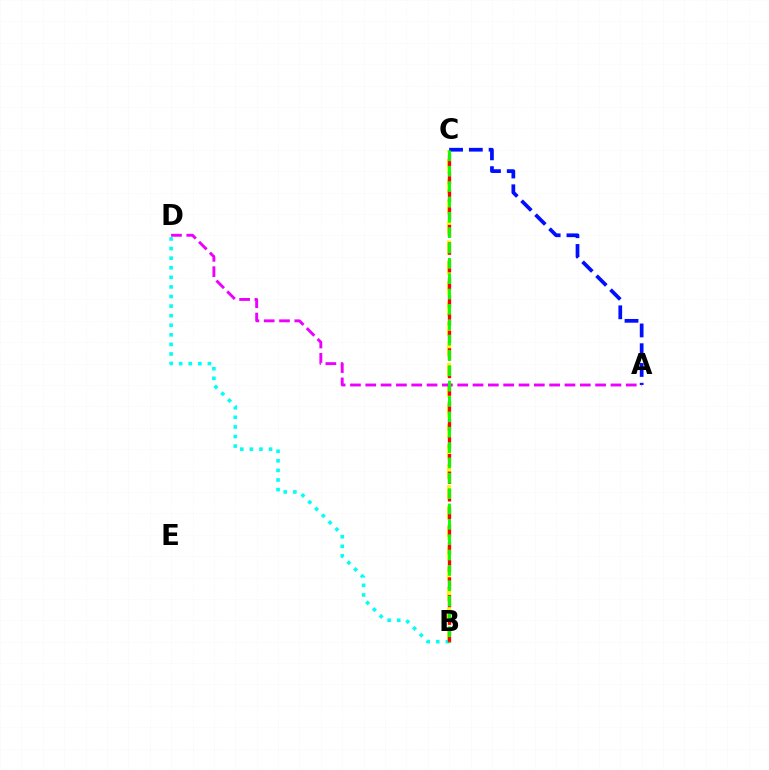{('B', 'C'): [{'color': '#fcf500', 'line_style': 'dashed', 'thickness': 2.77}, {'color': '#ff0000', 'line_style': 'dashed', 'thickness': 2.39}, {'color': '#08ff00', 'line_style': 'dashed', 'thickness': 2.09}], ('B', 'D'): [{'color': '#00fff6', 'line_style': 'dotted', 'thickness': 2.6}], ('A', 'C'): [{'color': '#0010ff', 'line_style': 'dashed', 'thickness': 2.68}], ('A', 'D'): [{'color': '#ee00ff', 'line_style': 'dashed', 'thickness': 2.08}]}